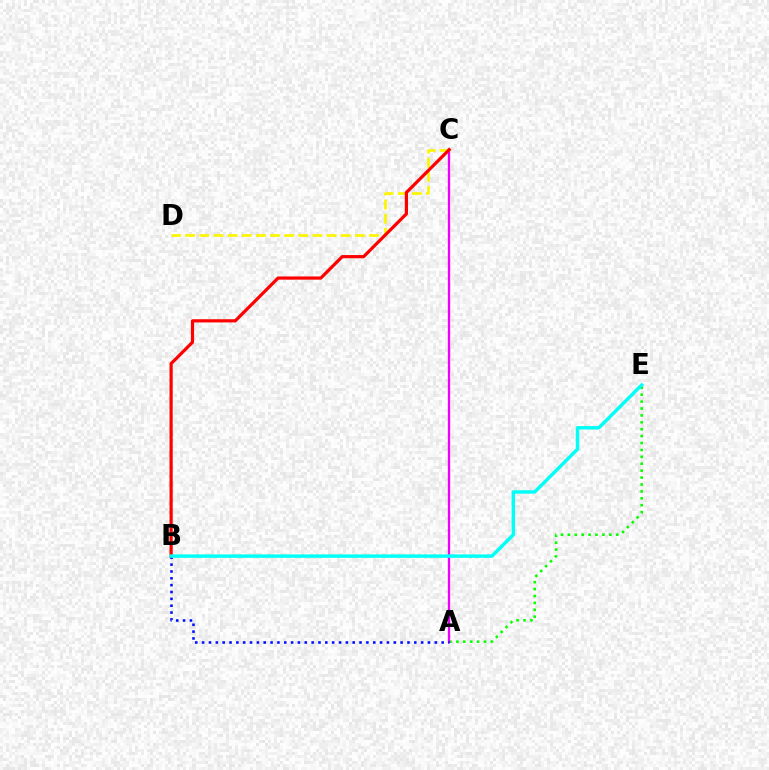{('A', 'E'): [{'color': '#08ff00', 'line_style': 'dotted', 'thickness': 1.88}], ('A', 'C'): [{'color': '#ee00ff', 'line_style': 'solid', 'thickness': 1.66}], ('C', 'D'): [{'color': '#fcf500', 'line_style': 'dashed', 'thickness': 1.92}], ('B', 'C'): [{'color': '#ff0000', 'line_style': 'solid', 'thickness': 2.3}], ('A', 'B'): [{'color': '#0010ff', 'line_style': 'dotted', 'thickness': 1.86}], ('B', 'E'): [{'color': '#00fff6', 'line_style': 'solid', 'thickness': 2.47}]}